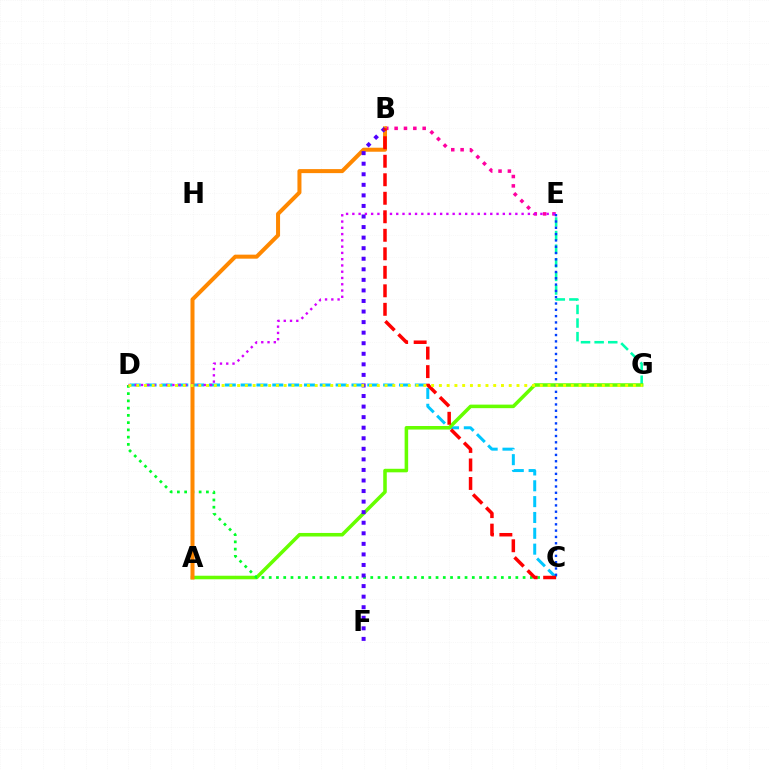{('E', 'G'): [{'color': '#00ffaf', 'line_style': 'dashed', 'thickness': 1.85}], ('C', 'D'): [{'color': '#00c7ff', 'line_style': 'dashed', 'thickness': 2.15}, {'color': '#00ff27', 'line_style': 'dotted', 'thickness': 1.97}], ('A', 'G'): [{'color': '#66ff00', 'line_style': 'solid', 'thickness': 2.55}], ('B', 'E'): [{'color': '#ff00a0', 'line_style': 'dotted', 'thickness': 2.54}], ('A', 'B'): [{'color': '#ff8800', 'line_style': 'solid', 'thickness': 2.89}], ('D', 'E'): [{'color': '#d600ff', 'line_style': 'dotted', 'thickness': 1.7}], ('C', 'E'): [{'color': '#003fff', 'line_style': 'dotted', 'thickness': 1.71}], ('B', 'F'): [{'color': '#4f00ff', 'line_style': 'dotted', 'thickness': 2.87}], ('B', 'C'): [{'color': '#ff0000', 'line_style': 'dashed', 'thickness': 2.51}], ('D', 'G'): [{'color': '#eeff00', 'line_style': 'dotted', 'thickness': 2.11}]}